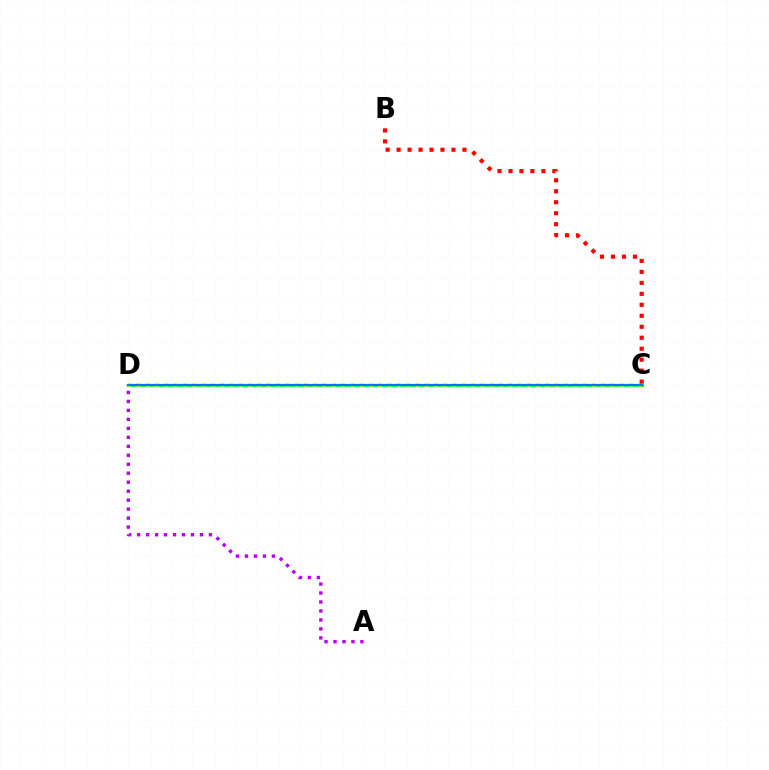{('C', 'D'): [{'color': '#00ff5c', 'line_style': 'solid', 'thickness': 2.3}, {'color': '#d1ff00', 'line_style': 'dotted', 'thickness': 2.52}, {'color': '#0074ff', 'line_style': 'solid', 'thickness': 1.52}], ('A', 'D'): [{'color': '#b900ff', 'line_style': 'dotted', 'thickness': 2.44}], ('B', 'C'): [{'color': '#ff0000', 'line_style': 'dotted', 'thickness': 2.98}]}